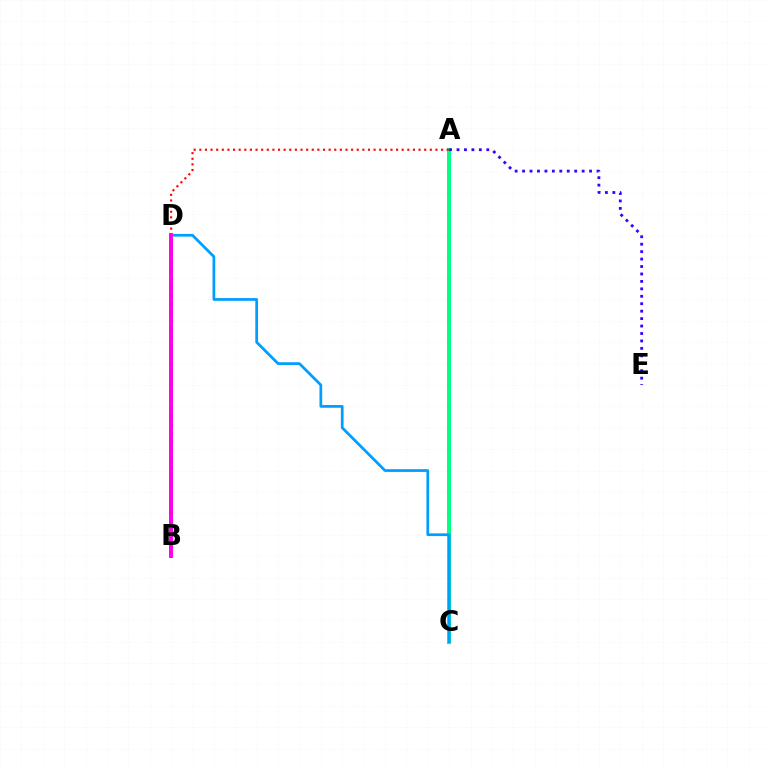{('A', 'C'): [{'color': '#00ff86', 'line_style': 'solid', 'thickness': 2.91}], ('A', 'E'): [{'color': '#3700ff', 'line_style': 'dotted', 'thickness': 2.02}], ('C', 'D'): [{'color': '#009eff', 'line_style': 'solid', 'thickness': 1.97}], ('B', 'D'): [{'color': '#ffd500', 'line_style': 'dotted', 'thickness': 2.35}, {'color': '#4fff00', 'line_style': 'dotted', 'thickness': 2.2}, {'color': '#ff00ed', 'line_style': 'solid', 'thickness': 2.84}], ('A', 'D'): [{'color': '#ff0000', 'line_style': 'dotted', 'thickness': 1.53}]}